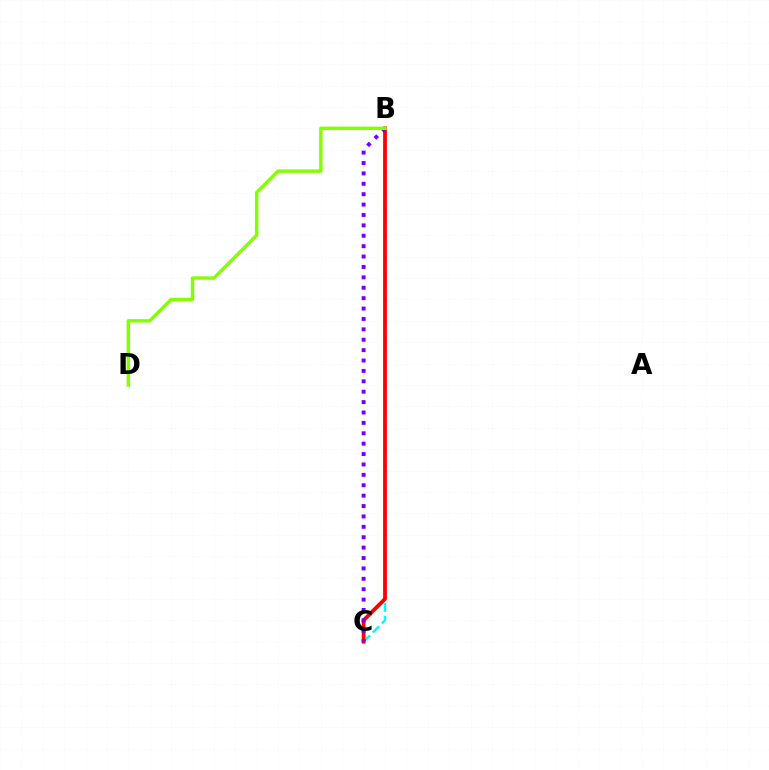{('B', 'C'): [{'color': '#00fff6', 'line_style': 'dashed', 'thickness': 1.75}, {'color': '#ff0000', 'line_style': 'solid', 'thickness': 2.73}, {'color': '#7200ff', 'line_style': 'dotted', 'thickness': 2.82}], ('B', 'D'): [{'color': '#84ff00', 'line_style': 'solid', 'thickness': 2.45}]}